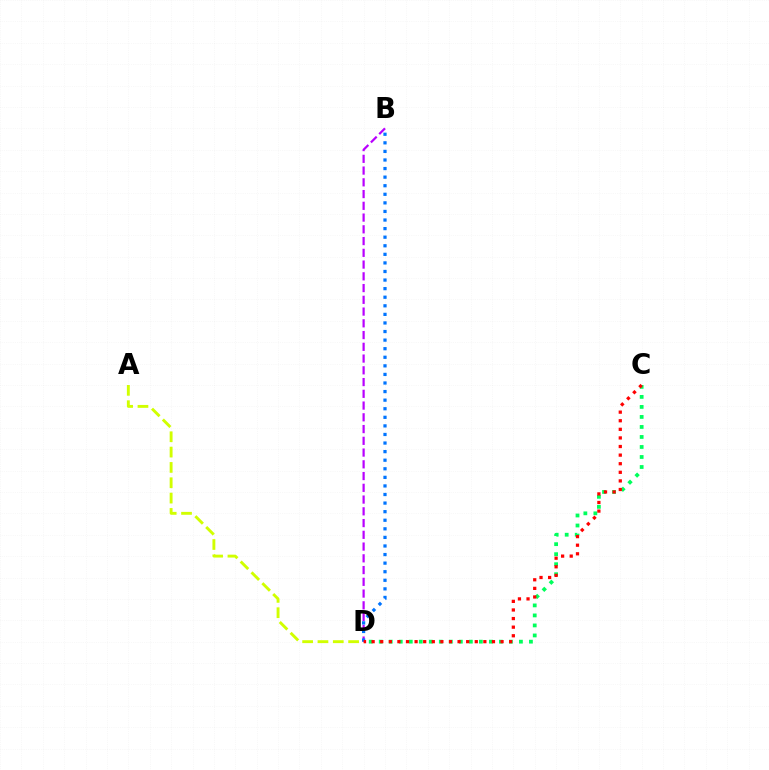{('A', 'D'): [{'color': '#d1ff00', 'line_style': 'dashed', 'thickness': 2.08}], ('C', 'D'): [{'color': '#00ff5c', 'line_style': 'dotted', 'thickness': 2.72}, {'color': '#ff0000', 'line_style': 'dotted', 'thickness': 2.34}], ('B', 'D'): [{'color': '#b900ff', 'line_style': 'dashed', 'thickness': 1.6}, {'color': '#0074ff', 'line_style': 'dotted', 'thickness': 2.33}]}